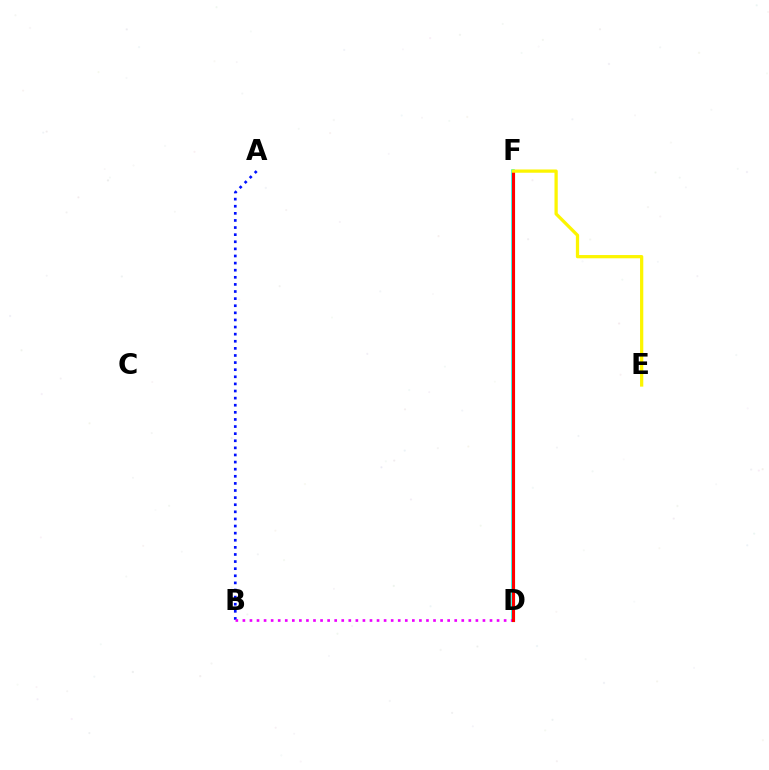{('A', 'B'): [{'color': '#0010ff', 'line_style': 'dotted', 'thickness': 1.93}], ('D', 'F'): [{'color': '#00fff6', 'line_style': 'solid', 'thickness': 2.52}, {'color': '#08ff00', 'line_style': 'solid', 'thickness': 2.2}, {'color': '#ff0000', 'line_style': 'solid', 'thickness': 2.23}], ('B', 'D'): [{'color': '#ee00ff', 'line_style': 'dotted', 'thickness': 1.92}], ('E', 'F'): [{'color': '#fcf500', 'line_style': 'solid', 'thickness': 2.34}]}